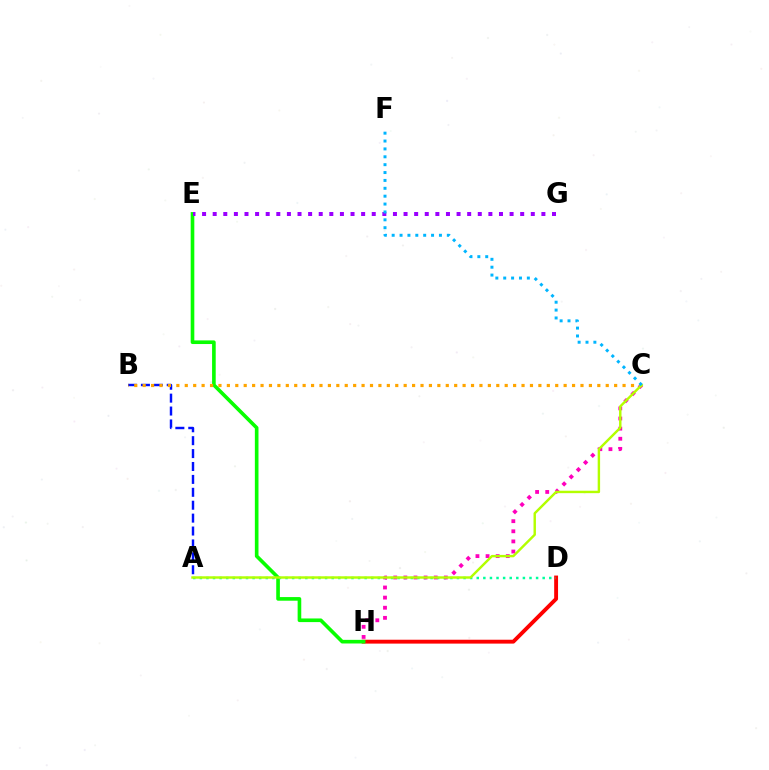{('D', 'H'): [{'color': '#ff0000', 'line_style': 'solid', 'thickness': 2.79}], ('A', 'B'): [{'color': '#0010ff', 'line_style': 'dashed', 'thickness': 1.75}], ('E', 'H'): [{'color': '#08ff00', 'line_style': 'solid', 'thickness': 2.62}], ('E', 'G'): [{'color': '#9b00ff', 'line_style': 'dotted', 'thickness': 2.88}], ('A', 'D'): [{'color': '#00ff9d', 'line_style': 'dotted', 'thickness': 1.79}], ('C', 'H'): [{'color': '#ff00bd', 'line_style': 'dotted', 'thickness': 2.75}], ('B', 'C'): [{'color': '#ffa500', 'line_style': 'dotted', 'thickness': 2.29}], ('A', 'C'): [{'color': '#b3ff00', 'line_style': 'solid', 'thickness': 1.75}], ('C', 'F'): [{'color': '#00b5ff', 'line_style': 'dotted', 'thickness': 2.14}]}